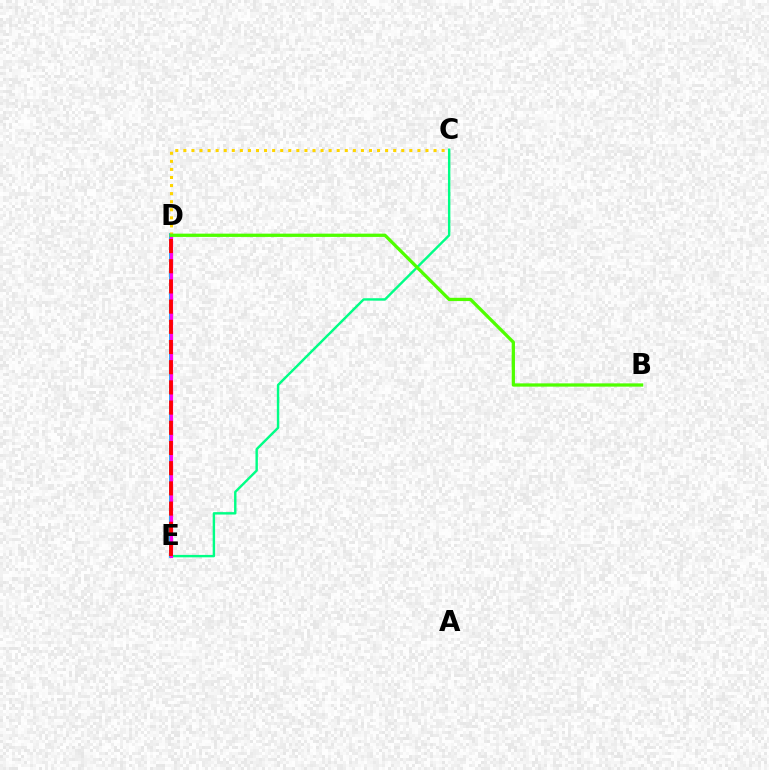{('D', 'E'): [{'color': '#009eff', 'line_style': 'solid', 'thickness': 2.66}, {'color': '#3700ff', 'line_style': 'solid', 'thickness': 2.13}, {'color': '#ff00ed', 'line_style': 'solid', 'thickness': 2.31}, {'color': '#ff0000', 'line_style': 'dashed', 'thickness': 2.74}], ('C', 'E'): [{'color': '#00ff86', 'line_style': 'solid', 'thickness': 1.74}], ('C', 'D'): [{'color': '#ffd500', 'line_style': 'dotted', 'thickness': 2.19}], ('B', 'D'): [{'color': '#4fff00', 'line_style': 'solid', 'thickness': 2.36}]}